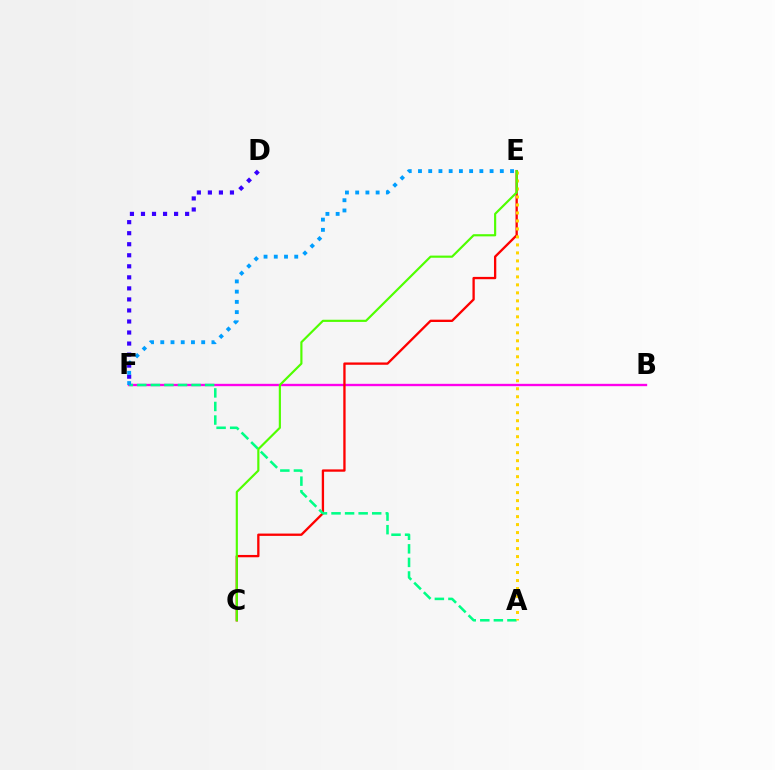{('B', 'F'): [{'color': '#ff00ed', 'line_style': 'solid', 'thickness': 1.69}], ('C', 'E'): [{'color': '#ff0000', 'line_style': 'solid', 'thickness': 1.67}, {'color': '#4fff00', 'line_style': 'solid', 'thickness': 1.56}], ('A', 'F'): [{'color': '#00ff86', 'line_style': 'dashed', 'thickness': 1.84}], ('A', 'E'): [{'color': '#ffd500', 'line_style': 'dotted', 'thickness': 2.17}], ('D', 'F'): [{'color': '#3700ff', 'line_style': 'dotted', 'thickness': 3.0}], ('E', 'F'): [{'color': '#009eff', 'line_style': 'dotted', 'thickness': 2.78}]}